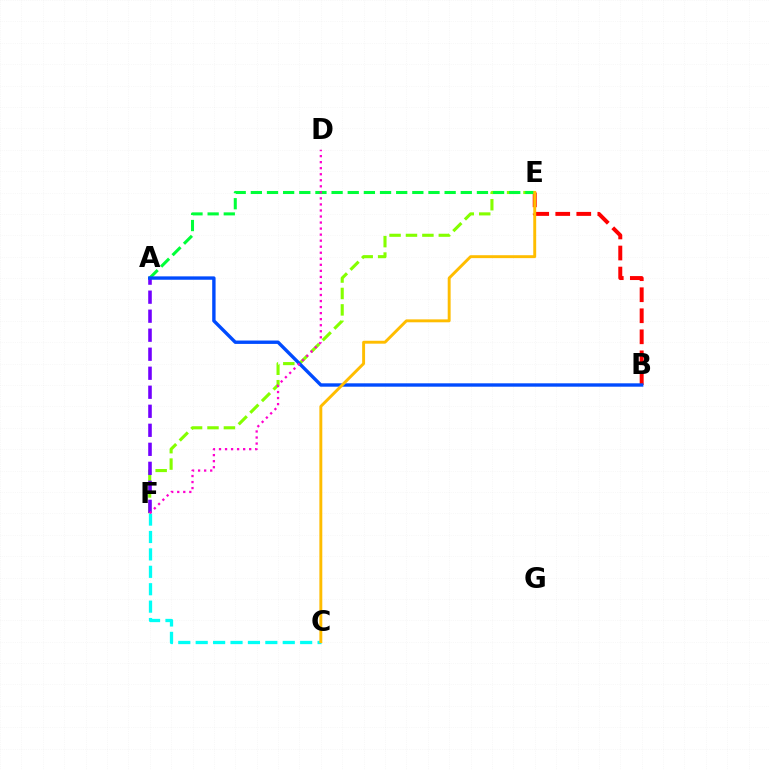{('E', 'F'): [{'color': '#84ff00', 'line_style': 'dashed', 'thickness': 2.23}], ('B', 'E'): [{'color': '#ff0000', 'line_style': 'dashed', 'thickness': 2.86}], ('C', 'F'): [{'color': '#00fff6', 'line_style': 'dashed', 'thickness': 2.37}], ('A', 'F'): [{'color': '#7200ff', 'line_style': 'dashed', 'thickness': 2.58}], ('A', 'E'): [{'color': '#00ff39', 'line_style': 'dashed', 'thickness': 2.19}], ('A', 'B'): [{'color': '#004bff', 'line_style': 'solid', 'thickness': 2.43}], ('C', 'E'): [{'color': '#ffbd00', 'line_style': 'solid', 'thickness': 2.1}], ('D', 'F'): [{'color': '#ff00cf', 'line_style': 'dotted', 'thickness': 1.64}]}